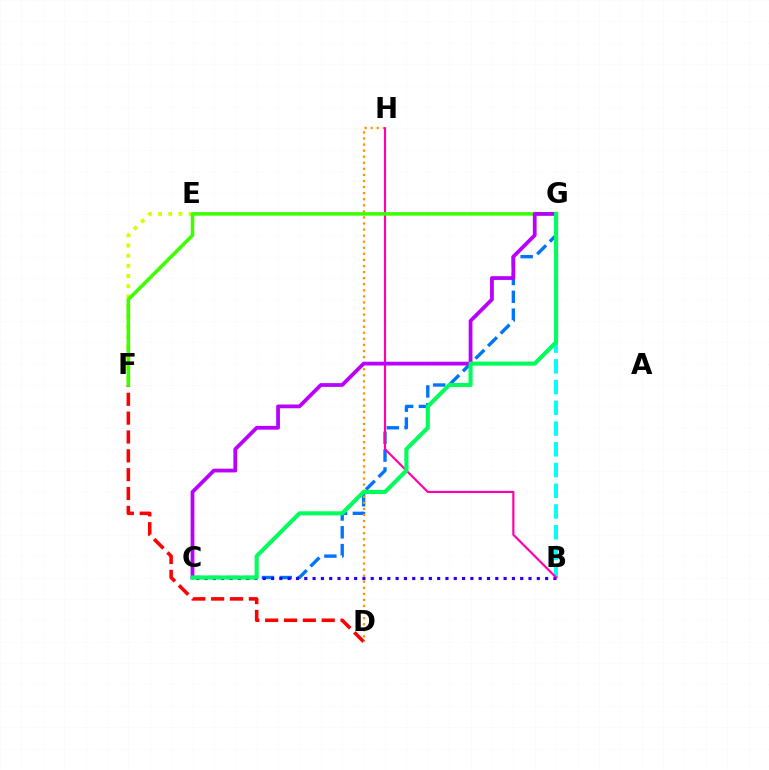{('E', 'F'): [{'color': '#d1ff00', 'line_style': 'dotted', 'thickness': 2.76}], ('D', 'F'): [{'color': '#ff0000', 'line_style': 'dashed', 'thickness': 2.56}], ('C', 'G'): [{'color': '#0074ff', 'line_style': 'dashed', 'thickness': 2.42}, {'color': '#b900ff', 'line_style': 'solid', 'thickness': 2.71}, {'color': '#00ff5c', 'line_style': 'solid', 'thickness': 2.94}], ('B', 'G'): [{'color': '#00fff6', 'line_style': 'dashed', 'thickness': 2.82}], ('D', 'H'): [{'color': '#ff9400', 'line_style': 'dotted', 'thickness': 1.65}], ('B', 'C'): [{'color': '#2500ff', 'line_style': 'dotted', 'thickness': 2.26}], ('B', 'H'): [{'color': '#ff00ac', 'line_style': 'solid', 'thickness': 1.56}], ('F', 'G'): [{'color': '#3dff00', 'line_style': 'solid', 'thickness': 2.56}]}